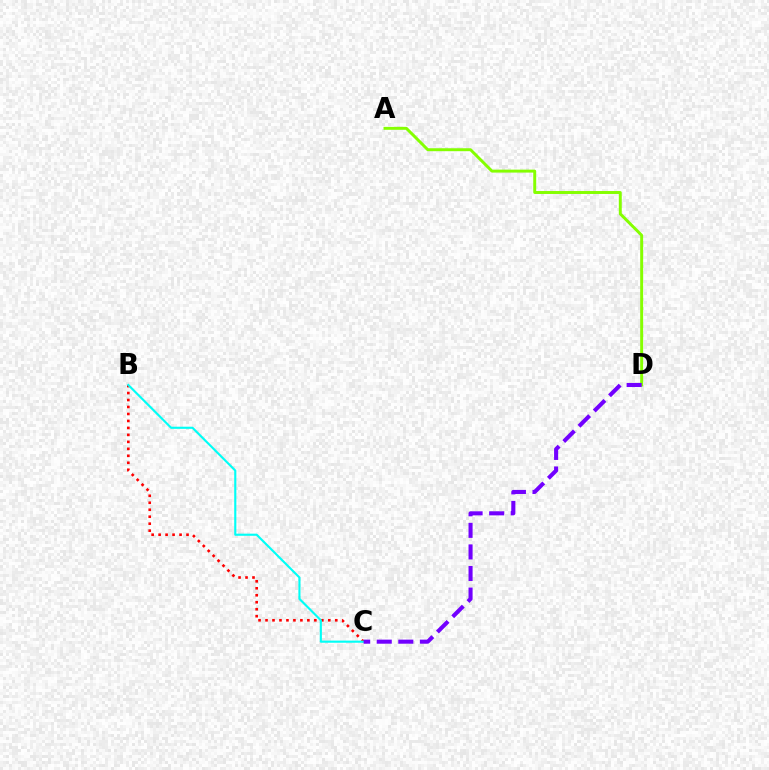{('B', 'C'): [{'color': '#ff0000', 'line_style': 'dotted', 'thickness': 1.9}, {'color': '#00fff6', 'line_style': 'solid', 'thickness': 1.54}], ('A', 'D'): [{'color': '#84ff00', 'line_style': 'solid', 'thickness': 2.12}], ('C', 'D'): [{'color': '#7200ff', 'line_style': 'dashed', 'thickness': 2.93}]}